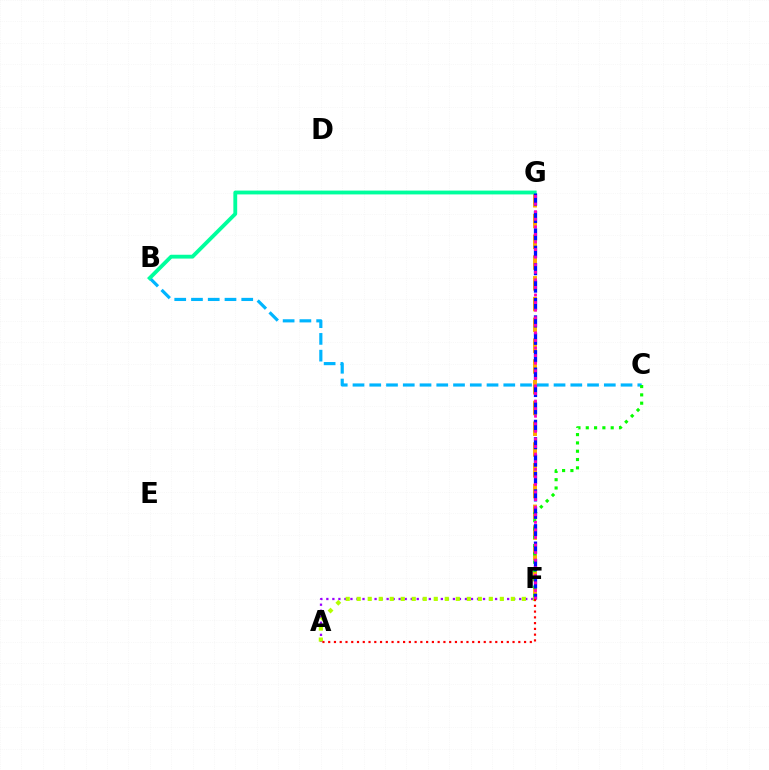{('F', 'G'): [{'color': '#ffa500', 'line_style': 'dashed', 'thickness': 2.82}, {'color': '#0010ff', 'line_style': 'dashed', 'thickness': 2.36}, {'color': '#ff00bd', 'line_style': 'dotted', 'thickness': 2.06}], ('B', 'C'): [{'color': '#00b5ff', 'line_style': 'dashed', 'thickness': 2.28}], ('A', 'F'): [{'color': '#9b00ff', 'line_style': 'dotted', 'thickness': 1.64}, {'color': '#b3ff00', 'line_style': 'dotted', 'thickness': 2.99}, {'color': '#ff0000', 'line_style': 'dotted', 'thickness': 1.57}], ('C', 'F'): [{'color': '#08ff00', 'line_style': 'dotted', 'thickness': 2.26}], ('B', 'G'): [{'color': '#00ff9d', 'line_style': 'solid', 'thickness': 2.76}]}